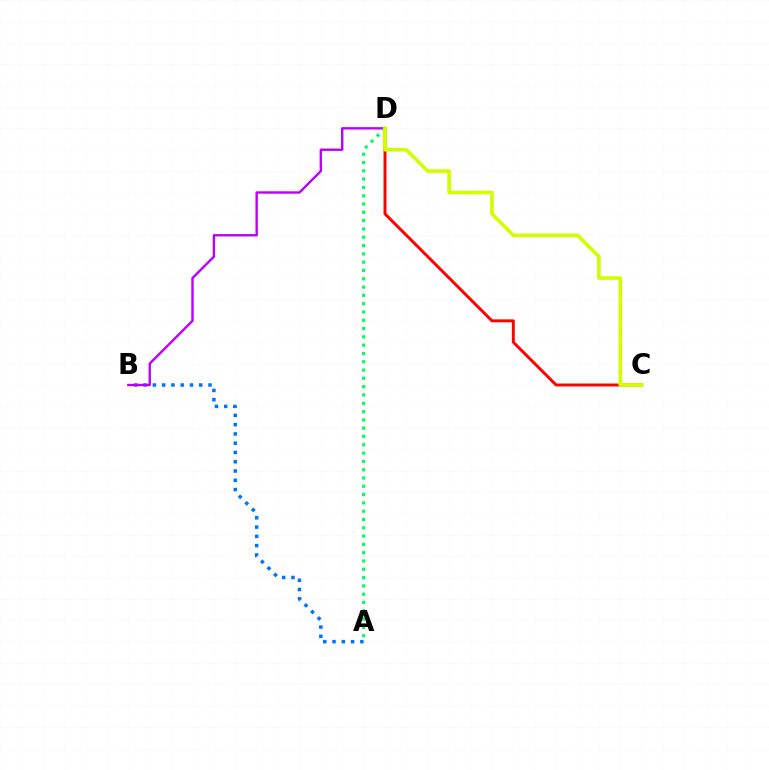{('A', 'B'): [{'color': '#0074ff', 'line_style': 'dotted', 'thickness': 2.52}], ('C', 'D'): [{'color': '#ff0000', 'line_style': 'solid', 'thickness': 2.12}, {'color': '#d1ff00', 'line_style': 'solid', 'thickness': 2.64}], ('B', 'D'): [{'color': '#b900ff', 'line_style': 'solid', 'thickness': 1.71}], ('A', 'D'): [{'color': '#00ff5c', 'line_style': 'dotted', 'thickness': 2.26}]}